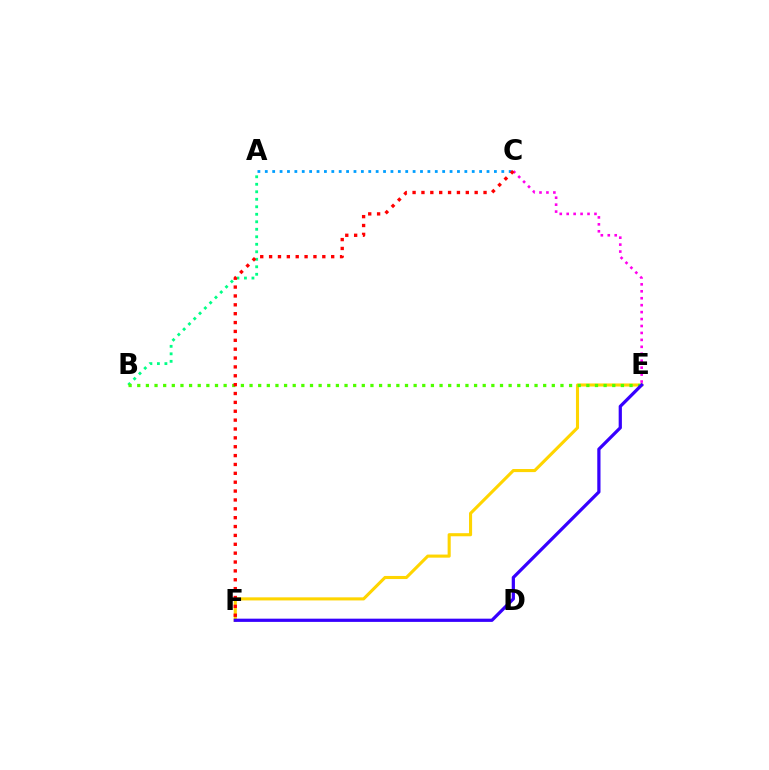{('C', 'E'): [{'color': '#ff00ed', 'line_style': 'dotted', 'thickness': 1.89}], ('A', 'B'): [{'color': '#00ff86', 'line_style': 'dotted', 'thickness': 2.04}], ('A', 'C'): [{'color': '#009eff', 'line_style': 'dotted', 'thickness': 2.01}], ('E', 'F'): [{'color': '#ffd500', 'line_style': 'solid', 'thickness': 2.23}, {'color': '#3700ff', 'line_style': 'solid', 'thickness': 2.32}], ('B', 'E'): [{'color': '#4fff00', 'line_style': 'dotted', 'thickness': 2.35}], ('C', 'F'): [{'color': '#ff0000', 'line_style': 'dotted', 'thickness': 2.41}]}